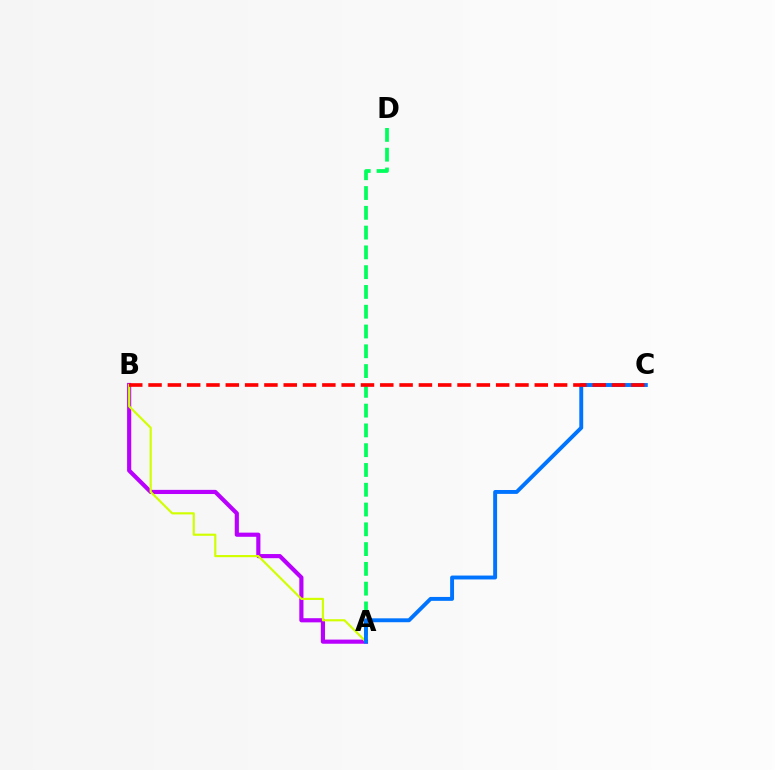{('A', 'B'): [{'color': '#b900ff', 'line_style': 'solid', 'thickness': 2.99}, {'color': '#d1ff00', 'line_style': 'solid', 'thickness': 1.56}], ('A', 'D'): [{'color': '#00ff5c', 'line_style': 'dashed', 'thickness': 2.69}], ('A', 'C'): [{'color': '#0074ff', 'line_style': 'solid', 'thickness': 2.81}], ('B', 'C'): [{'color': '#ff0000', 'line_style': 'dashed', 'thickness': 2.62}]}